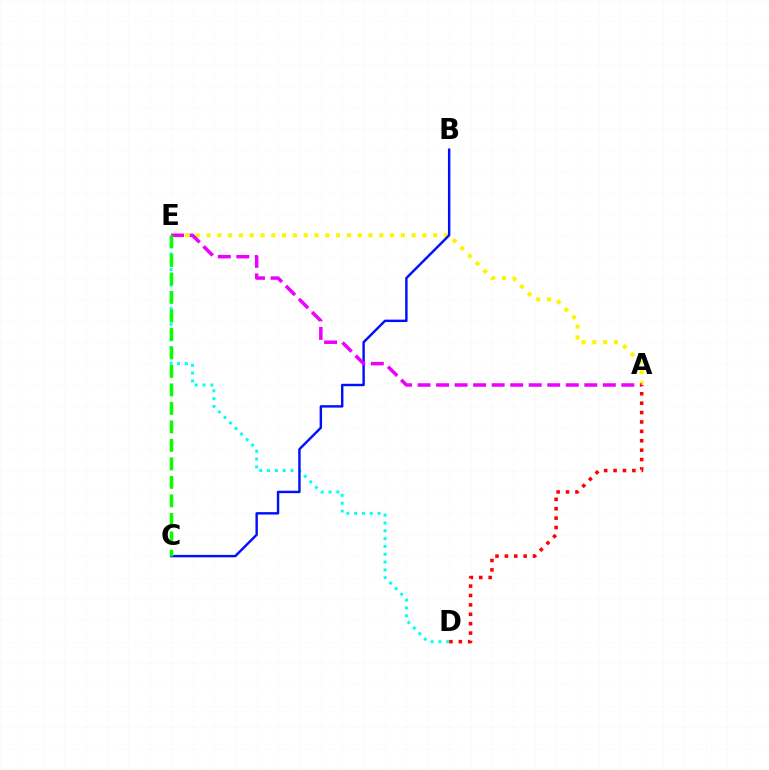{('D', 'E'): [{'color': '#00fff6', 'line_style': 'dotted', 'thickness': 2.12}], ('A', 'E'): [{'color': '#fcf500', 'line_style': 'dotted', 'thickness': 2.93}, {'color': '#ee00ff', 'line_style': 'dashed', 'thickness': 2.52}], ('B', 'C'): [{'color': '#0010ff', 'line_style': 'solid', 'thickness': 1.75}], ('C', 'E'): [{'color': '#08ff00', 'line_style': 'dashed', 'thickness': 2.51}], ('A', 'D'): [{'color': '#ff0000', 'line_style': 'dotted', 'thickness': 2.55}]}